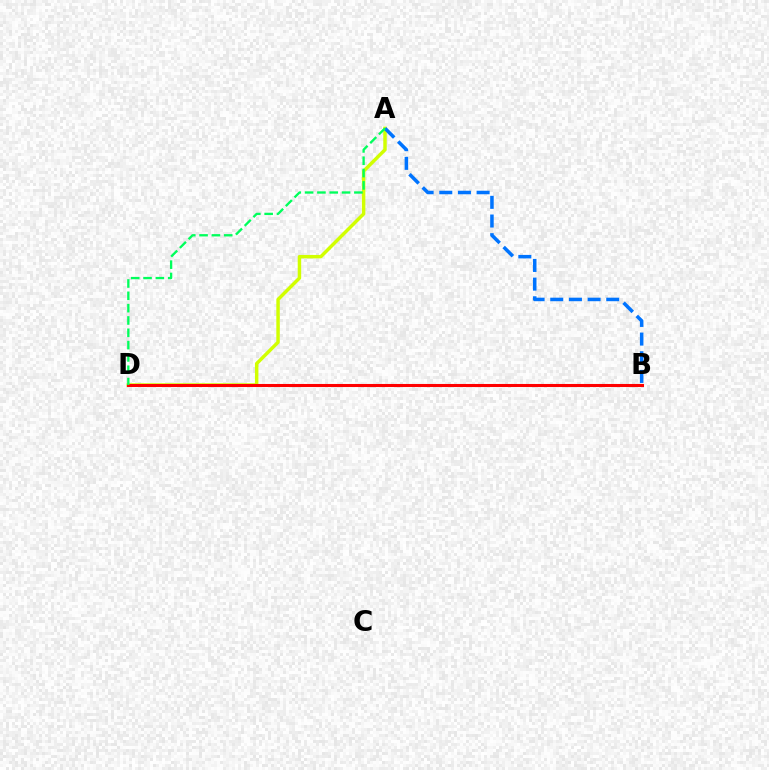{('B', 'D'): [{'color': '#b900ff', 'line_style': 'dotted', 'thickness': 2.11}, {'color': '#ff0000', 'line_style': 'solid', 'thickness': 2.2}], ('A', 'D'): [{'color': '#d1ff00', 'line_style': 'solid', 'thickness': 2.49}, {'color': '#00ff5c', 'line_style': 'dashed', 'thickness': 1.67}], ('A', 'B'): [{'color': '#0074ff', 'line_style': 'dashed', 'thickness': 2.54}]}